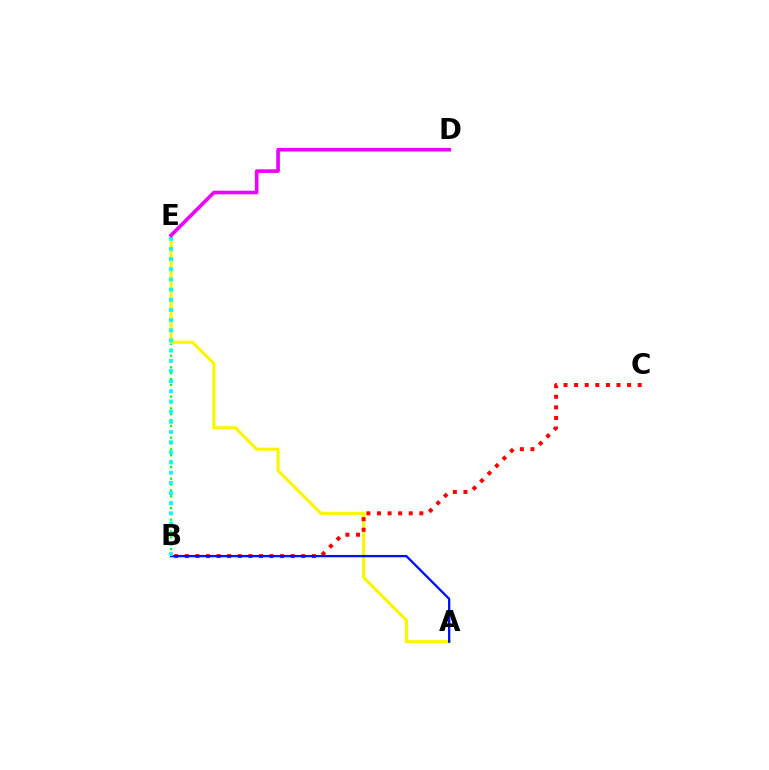{('B', 'E'): [{'color': '#08ff00', 'line_style': 'dotted', 'thickness': 1.59}, {'color': '#00fff6', 'line_style': 'dotted', 'thickness': 2.76}], ('A', 'E'): [{'color': '#fcf500', 'line_style': 'solid', 'thickness': 2.24}], ('B', 'C'): [{'color': '#ff0000', 'line_style': 'dotted', 'thickness': 2.88}], ('A', 'B'): [{'color': '#0010ff', 'line_style': 'solid', 'thickness': 1.67}], ('D', 'E'): [{'color': '#ee00ff', 'line_style': 'solid', 'thickness': 2.61}]}